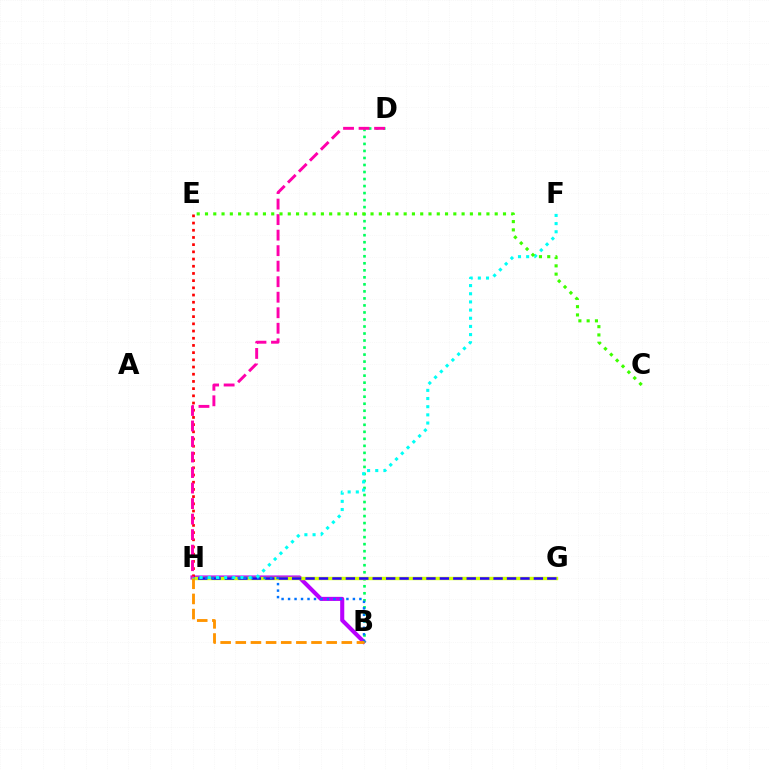{('B', 'H'): [{'color': '#b900ff', 'line_style': 'solid', 'thickness': 2.94}, {'color': '#0074ff', 'line_style': 'dotted', 'thickness': 1.76}, {'color': '#ff9400', 'line_style': 'dashed', 'thickness': 2.06}], ('B', 'D'): [{'color': '#00ff5c', 'line_style': 'dotted', 'thickness': 1.91}], ('G', 'H'): [{'color': '#d1ff00', 'line_style': 'solid', 'thickness': 2.46}, {'color': '#2500ff', 'line_style': 'dashed', 'thickness': 1.82}], ('F', 'H'): [{'color': '#00fff6', 'line_style': 'dotted', 'thickness': 2.22}], ('E', 'H'): [{'color': '#ff0000', 'line_style': 'dotted', 'thickness': 1.96}], ('D', 'H'): [{'color': '#ff00ac', 'line_style': 'dashed', 'thickness': 2.11}], ('C', 'E'): [{'color': '#3dff00', 'line_style': 'dotted', 'thickness': 2.25}]}